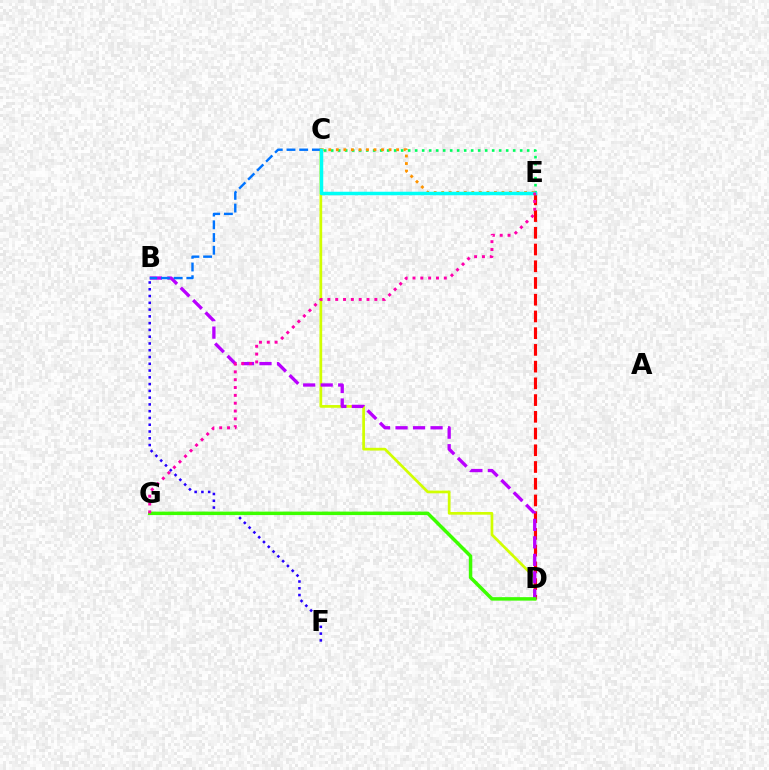{('C', 'E'): [{'color': '#00ff5c', 'line_style': 'dotted', 'thickness': 1.9}, {'color': '#ff9400', 'line_style': 'dotted', 'thickness': 2.05}, {'color': '#00fff6', 'line_style': 'solid', 'thickness': 2.51}], ('B', 'F'): [{'color': '#2500ff', 'line_style': 'dotted', 'thickness': 1.84}], ('C', 'D'): [{'color': '#d1ff00', 'line_style': 'solid', 'thickness': 1.96}], ('D', 'E'): [{'color': '#ff0000', 'line_style': 'dashed', 'thickness': 2.27}], ('B', 'D'): [{'color': '#b900ff', 'line_style': 'dashed', 'thickness': 2.38}], ('B', 'C'): [{'color': '#0074ff', 'line_style': 'dashed', 'thickness': 1.73}], ('D', 'G'): [{'color': '#3dff00', 'line_style': 'solid', 'thickness': 2.51}], ('E', 'G'): [{'color': '#ff00ac', 'line_style': 'dotted', 'thickness': 2.13}]}